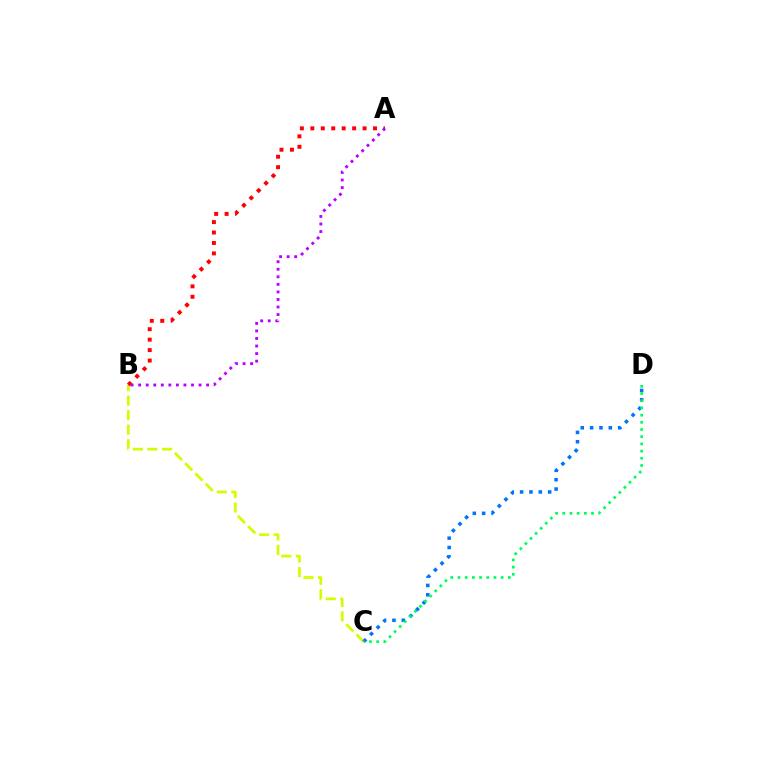{('B', 'C'): [{'color': '#d1ff00', 'line_style': 'dashed', 'thickness': 1.97}], ('A', 'B'): [{'color': '#ff0000', 'line_style': 'dotted', 'thickness': 2.84}, {'color': '#b900ff', 'line_style': 'dotted', 'thickness': 2.05}], ('C', 'D'): [{'color': '#0074ff', 'line_style': 'dotted', 'thickness': 2.54}, {'color': '#00ff5c', 'line_style': 'dotted', 'thickness': 1.95}]}